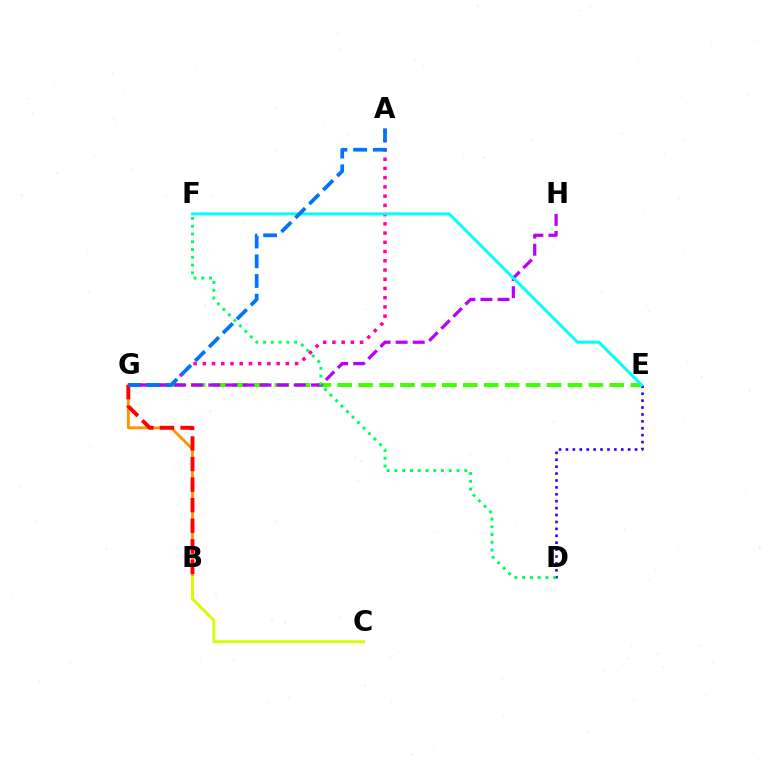{('B', 'G'): [{'color': '#ff9400', 'line_style': 'solid', 'thickness': 2.07}, {'color': '#ff0000', 'line_style': 'dashed', 'thickness': 2.8}], ('E', 'G'): [{'color': '#3dff00', 'line_style': 'dashed', 'thickness': 2.84}], ('D', 'E'): [{'color': '#2500ff', 'line_style': 'dotted', 'thickness': 1.88}], ('A', 'G'): [{'color': '#ff00ac', 'line_style': 'dotted', 'thickness': 2.51}, {'color': '#0074ff', 'line_style': 'dashed', 'thickness': 2.68}], ('G', 'H'): [{'color': '#b900ff', 'line_style': 'dashed', 'thickness': 2.32}], ('B', 'C'): [{'color': '#d1ff00', 'line_style': 'solid', 'thickness': 2.08}], ('D', 'F'): [{'color': '#00ff5c', 'line_style': 'dotted', 'thickness': 2.11}], ('E', 'F'): [{'color': '#00fff6', 'line_style': 'solid', 'thickness': 2.12}]}